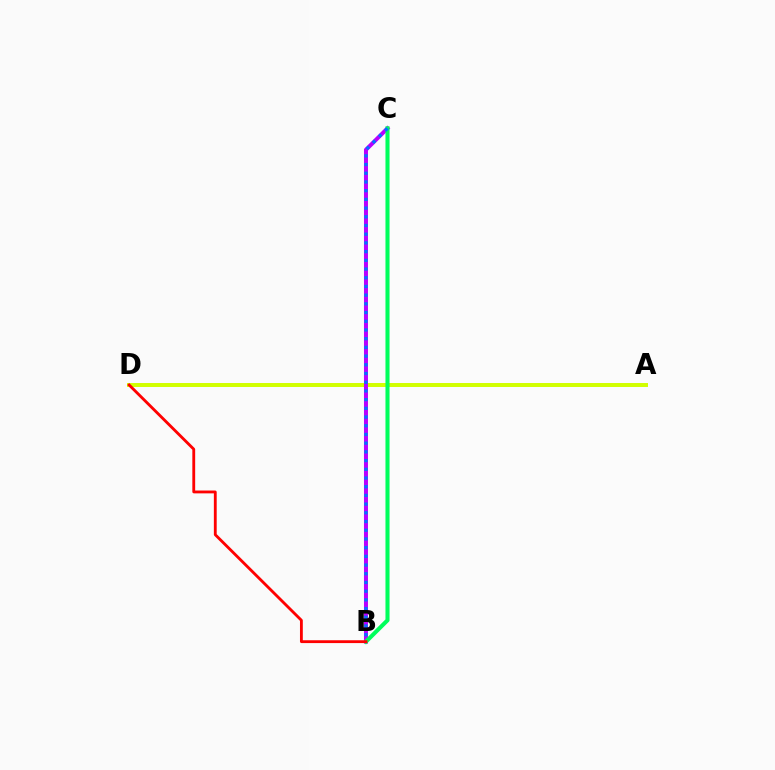{('A', 'D'): [{'color': '#d1ff00', 'line_style': 'solid', 'thickness': 2.85}], ('B', 'C'): [{'color': '#b900ff', 'line_style': 'solid', 'thickness': 2.88}, {'color': '#00ff5c', 'line_style': 'solid', 'thickness': 2.93}, {'color': '#0074ff', 'line_style': 'dotted', 'thickness': 2.37}], ('B', 'D'): [{'color': '#ff0000', 'line_style': 'solid', 'thickness': 2.04}]}